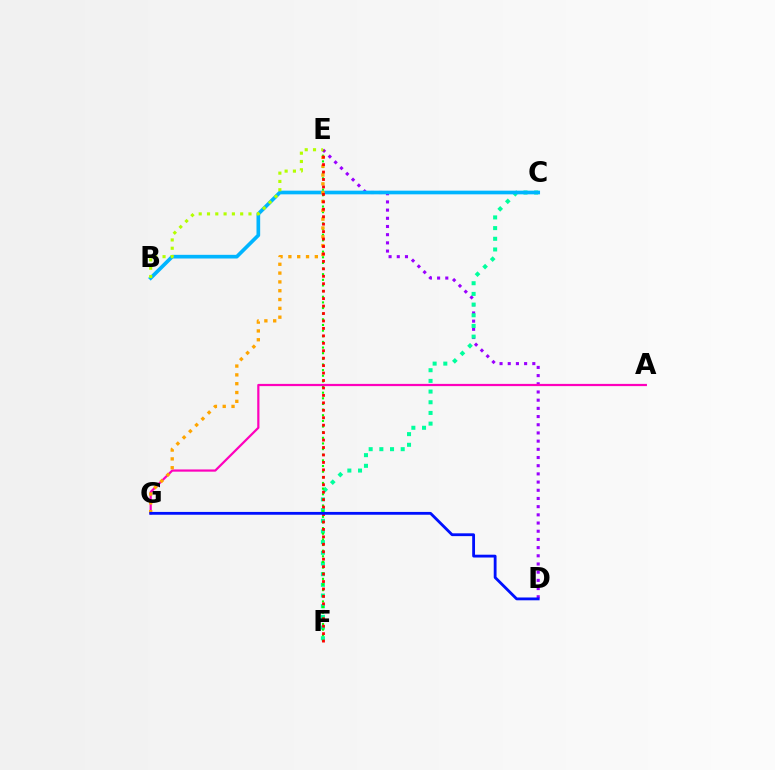{('D', 'E'): [{'color': '#9b00ff', 'line_style': 'dotted', 'thickness': 2.23}], ('A', 'G'): [{'color': '#ff00bd', 'line_style': 'solid', 'thickness': 1.6}], ('C', 'F'): [{'color': '#00ff9d', 'line_style': 'dotted', 'thickness': 2.9}], ('B', 'C'): [{'color': '#00b5ff', 'line_style': 'solid', 'thickness': 2.65}], ('E', 'F'): [{'color': '#08ff00', 'line_style': 'dotted', 'thickness': 1.53}, {'color': '#ff0000', 'line_style': 'dotted', 'thickness': 2.02}], ('E', 'G'): [{'color': '#ffa500', 'line_style': 'dotted', 'thickness': 2.4}], ('D', 'G'): [{'color': '#0010ff', 'line_style': 'solid', 'thickness': 2.03}], ('B', 'E'): [{'color': '#b3ff00', 'line_style': 'dotted', 'thickness': 2.25}]}